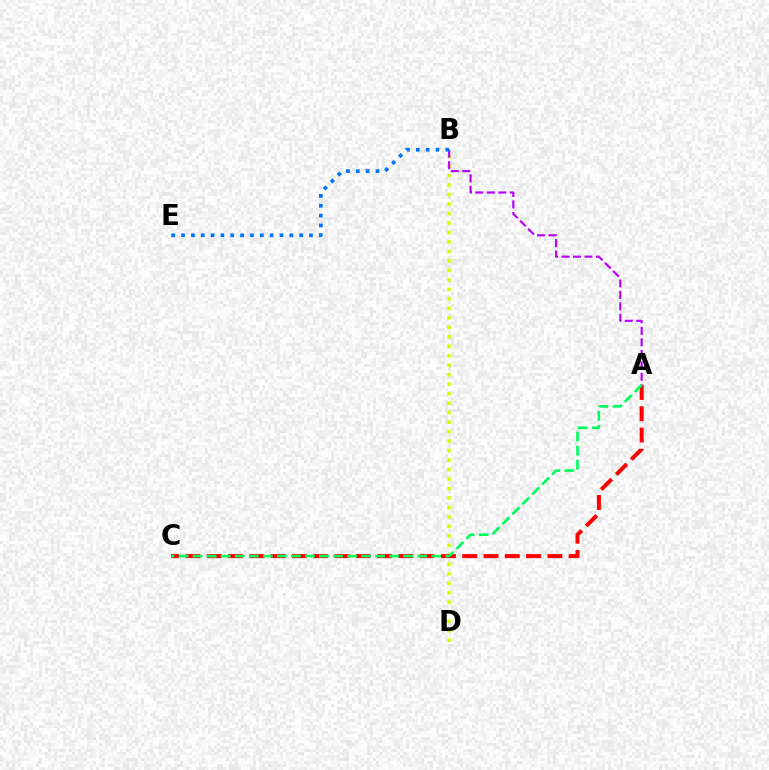{('B', 'D'): [{'color': '#d1ff00', 'line_style': 'dotted', 'thickness': 2.58}], ('A', 'B'): [{'color': '#b900ff', 'line_style': 'dashed', 'thickness': 1.56}], ('B', 'E'): [{'color': '#0074ff', 'line_style': 'dotted', 'thickness': 2.67}], ('A', 'C'): [{'color': '#ff0000', 'line_style': 'dashed', 'thickness': 2.89}, {'color': '#00ff5c', 'line_style': 'dashed', 'thickness': 1.91}]}